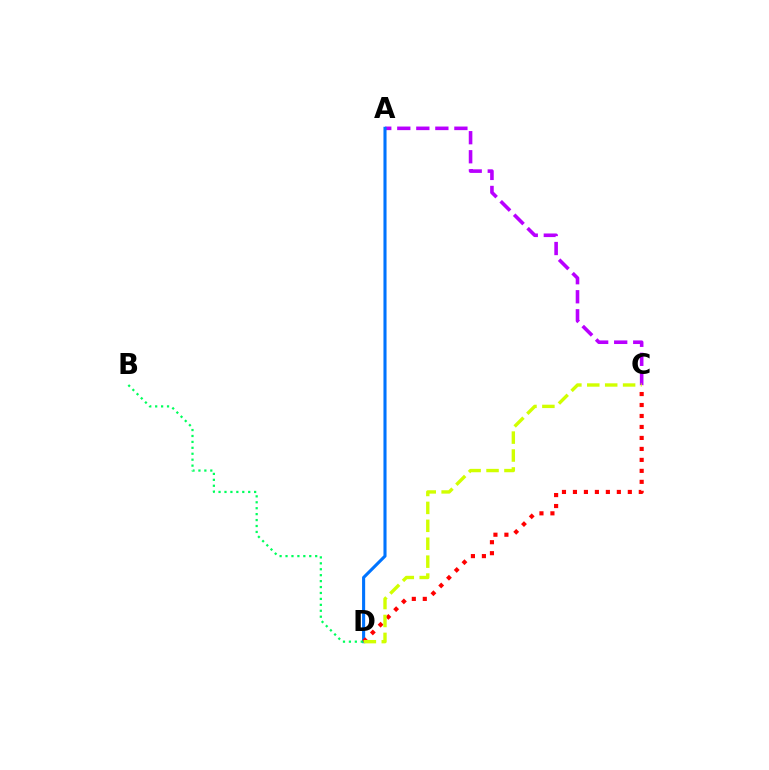{('A', 'C'): [{'color': '#b900ff', 'line_style': 'dashed', 'thickness': 2.59}], ('A', 'D'): [{'color': '#0074ff', 'line_style': 'solid', 'thickness': 2.22}], ('C', 'D'): [{'color': '#ff0000', 'line_style': 'dotted', 'thickness': 2.98}, {'color': '#d1ff00', 'line_style': 'dashed', 'thickness': 2.43}], ('B', 'D'): [{'color': '#00ff5c', 'line_style': 'dotted', 'thickness': 1.61}]}